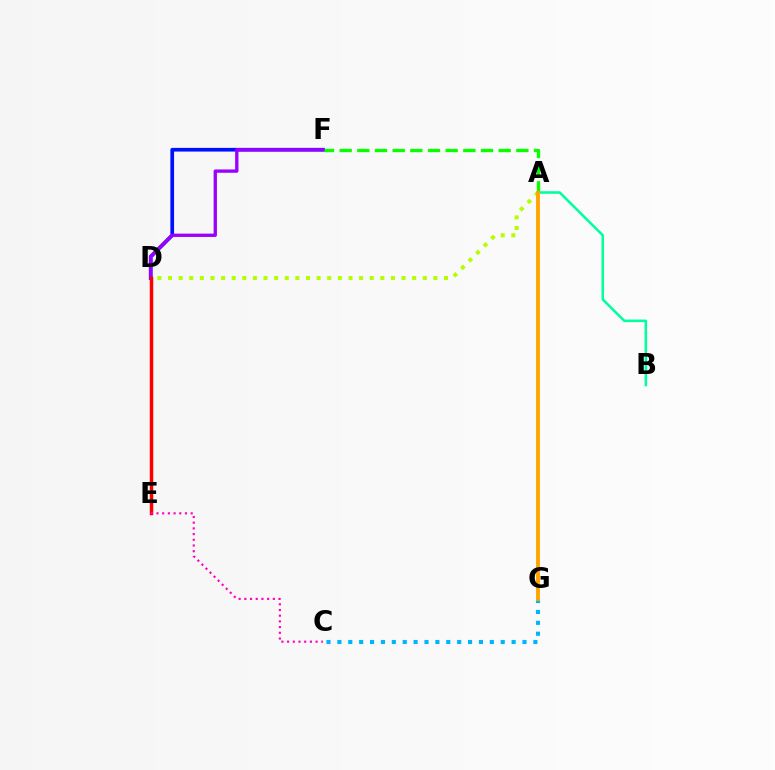{('D', 'F'): [{'color': '#0010ff', 'line_style': 'solid', 'thickness': 2.66}, {'color': '#9b00ff', 'line_style': 'solid', 'thickness': 2.4}], ('A', 'B'): [{'color': '#00ff9d', 'line_style': 'solid', 'thickness': 1.83}], ('A', 'F'): [{'color': '#08ff00', 'line_style': 'dashed', 'thickness': 2.4}], ('C', 'G'): [{'color': '#00b5ff', 'line_style': 'dotted', 'thickness': 2.96}], ('A', 'D'): [{'color': '#b3ff00', 'line_style': 'dotted', 'thickness': 2.88}], ('D', 'E'): [{'color': '#ff0000', 'line_style': 'solid', 'thickness': 2.5}], ('C', 'E'): [{'color': '#ff00bd', 'line_style': 'dotted', 'thickness': 1.55}], ('A', 'G'): [{'color': '#ffa500', 'line_style': 'solid', 'thickness': 2.8}]}